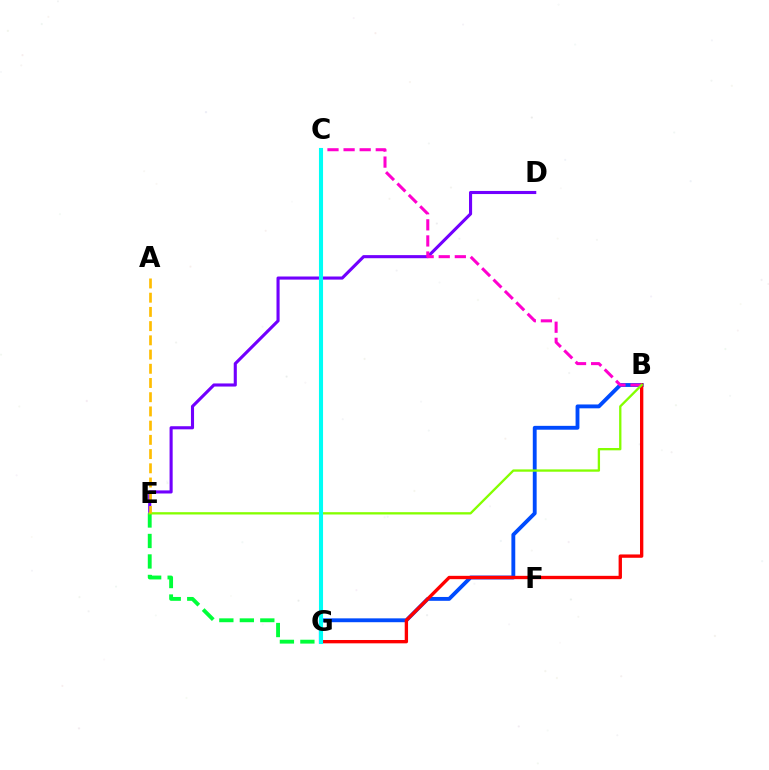{('D', 'E'): [{'color': '#7200ff', 'line_style': 'solid', 'thickness': 2.23}], ('B', 'G'): [{'color': '#004bff', 'line_style': 'solid', 'thickness': 2.78}, {'color': '#ff0000', 'line_style': 'solid', 'thickness': 2.41}], ('E', 'G'): [{'color': '#00ff39', 'line_style': 'dashed', 'thickness': 2.78}], ('B', 'C'): [{'color': '#ff00cf', 'line_style': 'dashed', 'thickness': 2.19}], ('B', 'E'): [{'color': '#84ff00', 'line_style': 'solid', 'thickness': 1.67}], ('C', 'G'): [{'color': '#00fff6', 'line_style': 'solid', 'thickness': 2.94}], ('A', 'E'): [{'color': '#ffbd00', 'line_style': 'dashed', 'thickness': 1.93}]}